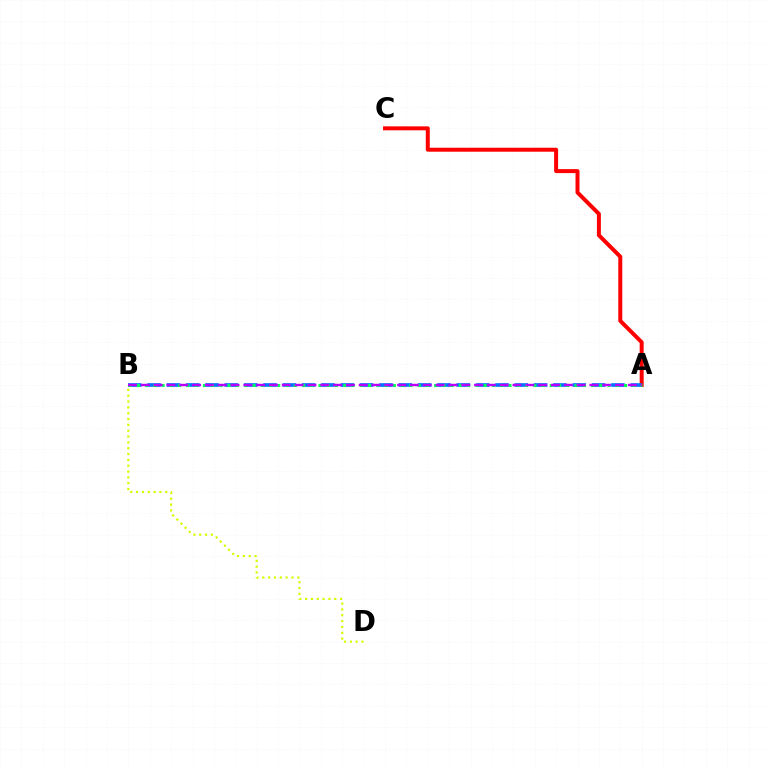{('A', 'C'): [{'color': '#ff0000', 'line_style': 'solid', 'thickness': 2.86}], ('A', 'B'): [{'color': '#0074ff', 'line_style': 'dashed', 'thickness': 2.63}, {'color': '#00ff5c', 'line_style': 'dotted', 'thickness': 2.24}, {'color': '#b900ff', 'line_style': 'dashed', 'thickness': 1.74}], ('B', 'D'): [{'color': '#d1ff00', 'line_style': 'dotted', 'thickness': 1.59}]}